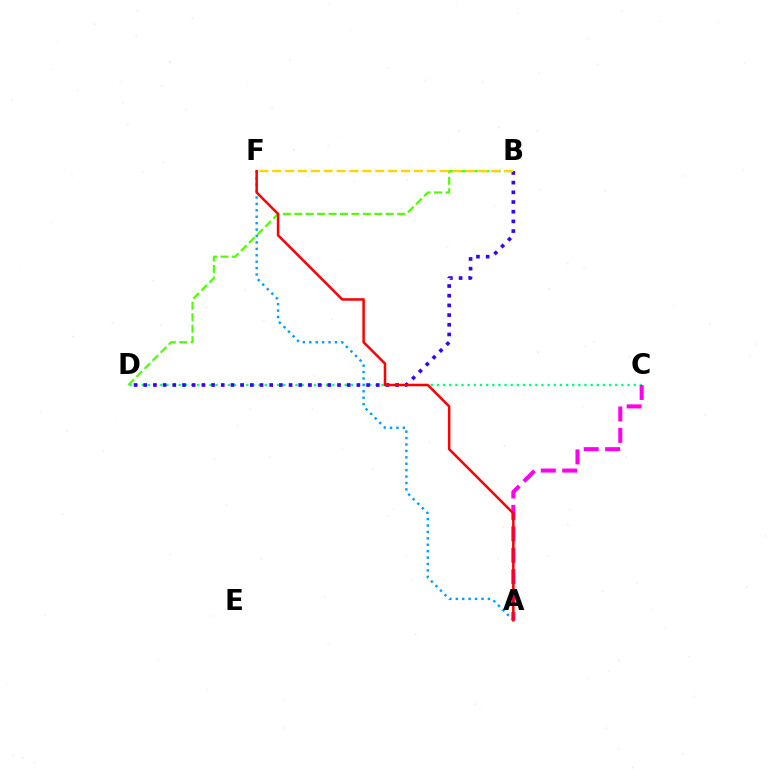{('C', 'D'): [{'color': '#00ff86', 'line_style': 'dotted', 'thickness': 1.67}], ('B', 'D'): [{'color': '#4fff00', 'line_style': 'dashed', 'thickness': 1.55}, {'color': '#3700ff', 'line_style': 'dotted', 'thickness': 2.63}], ('A', 'F'): [{'color': '#009eff', 'line_style': 'dotted', 'thickness': 1.74}, {'color': '#ff0000', 'line_style': 'solid', 'thickness': 1.81}], ('A', 'C'): [{'color': '#ff00ed', 'line_style': 'dashed', 'thickness': 2.91}], ('B', 'F'): [{'color': '#ffd500', 'line_style': 'dashed', 'thickness': 1.75}]}